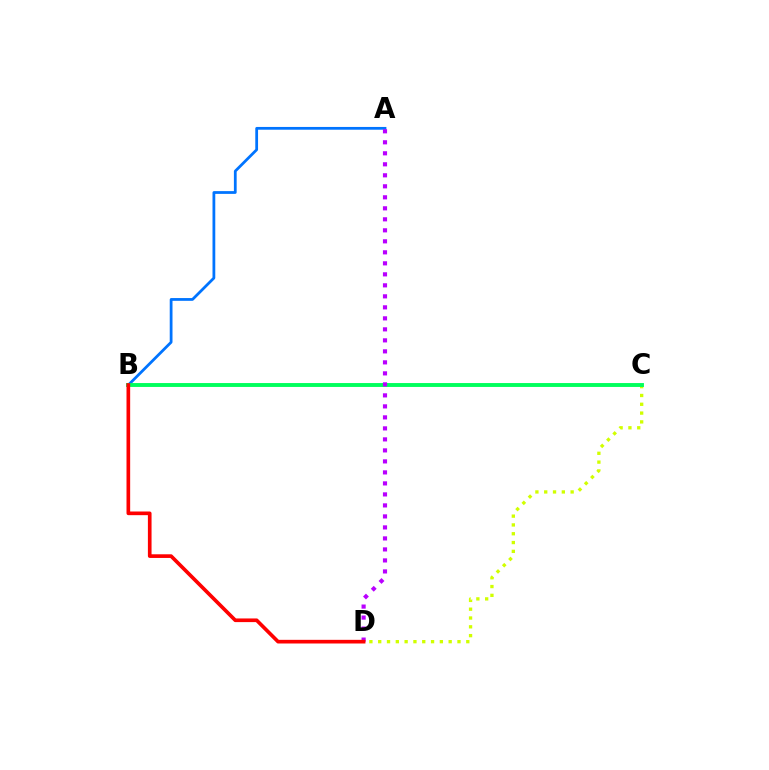{('A', 'B'): [{'color': '#0074ff', 'line_style': 'solid', 'thickness': 1.99}], ('C', 'D'): [{'color': '#d1ff00', 'line_style': 'dotted', 'thickness': 2.39}], ('B', 'C'): [{'color': '#00ff5c', 'line_style': 'solid', 'thickness': 2.8}], ('A', 'D'): [{'color': '#b900ff', 'line_style': 'dotted', 'thickness': 2.99}], ('B', 'D'): [{'color': '#ff0000', 'line_style': 'solid', 'thickness': 2.64}]}